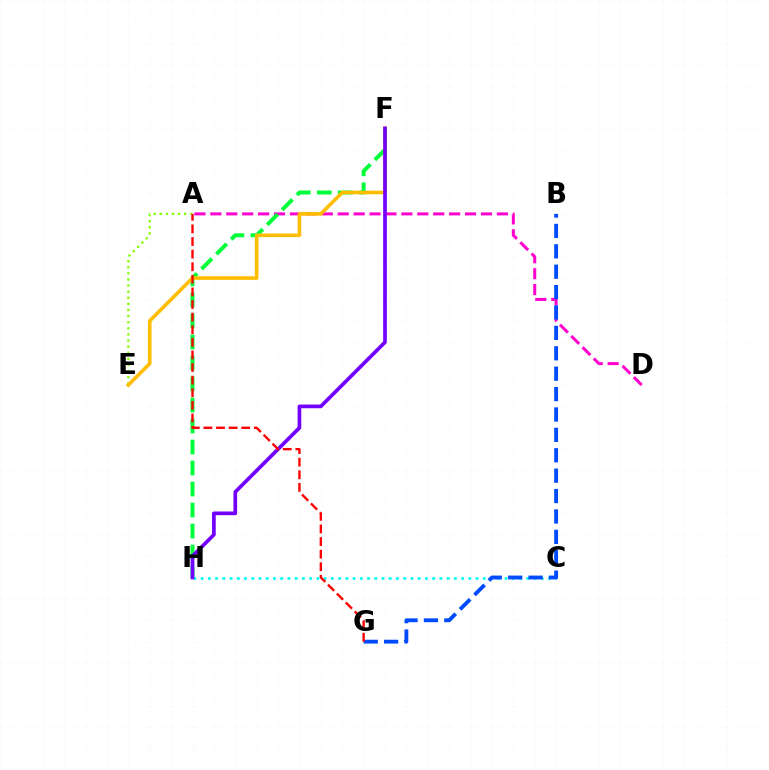{('A', 'D'): [{'color': '#ff00cf', 'line_style': 'dashed', 'thickness': 2.16}], ('A', 'E'): [{'color': '#84ff00', 'line_style': 'dotted', 'thickness': 1.66}], ('F', 'H'): [{'color': '#00ff39', 'line_style': 'dashed', 'thickness': 2.85}, {'color': '#7200ff', 'line_style': 'solid', 'thickness': 2.65}], ('E', 'F'): [{'color': '#ffbd00', 'line_style': 'solid', 'thickness': 2.6}], ('C', 'H'): [{'color': '#00fff6', 'line_style': 'dotted', 'thickness': 1.97}], ('B', 'G'): [{'color': '#004bff', 'line_style': 'dashed', 'thickness': 2.77}], ('A', 'G'): [{'color': '#ff0000', 'line_style': 'dashed', 'thickness': 1.71}]}